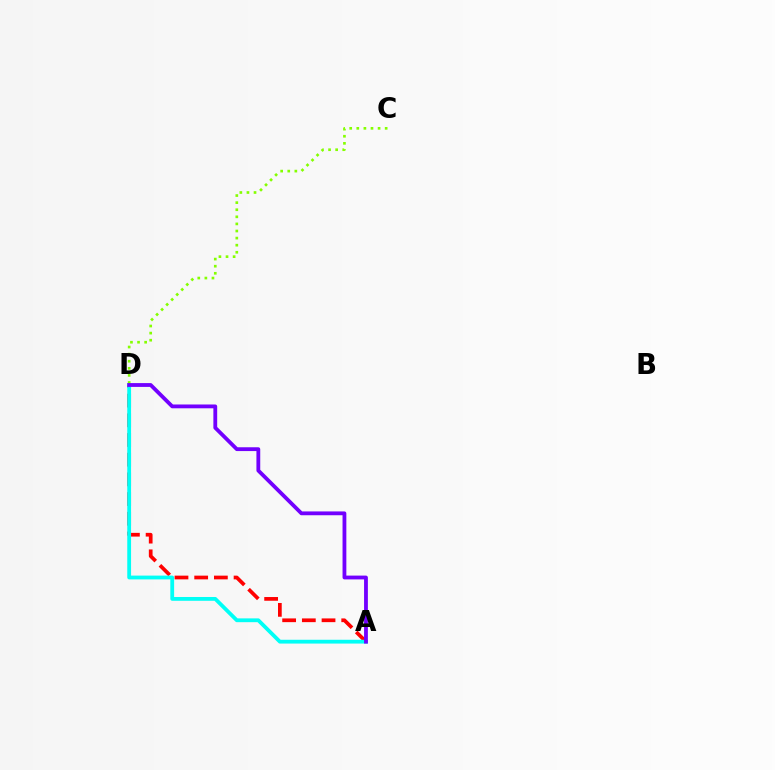{('A', 'D'): [{'color': '#ff0000', 'line_style': 'dashed', 'thickness': 2.68}, {'color': '#00fff6', 'line_style': 'solid', 'thickness': 2.73}, {'color': '#7200ff', 'line_style': 'solid', 'thickness': 2.74}], ('C', 'D'): [{'color': '#84ff00', 'line_style': 'dotted', 'thickness': 1.93}]}